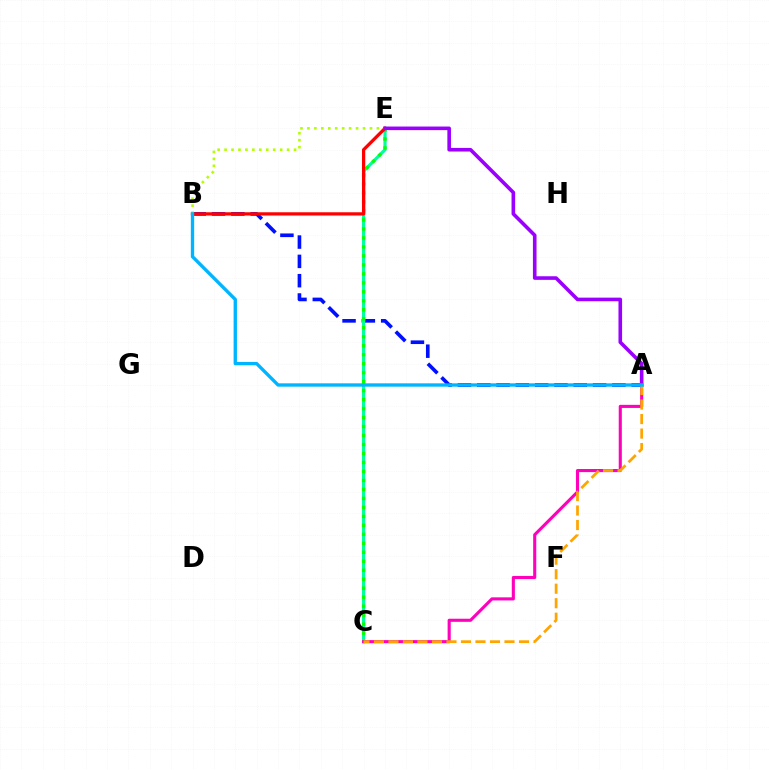{('A', 'B'): [{'color': '#0010ff', 'line_style': 'dashed', 'thickness': 2.62}, {'color': '#00b5ff', 'line_style': 'solid', 'thickness': 2.41}], ('C', 'E'): [{'color': '#00ff9d', 'line_style': 'solid', 'thickness': 2.3}, {'color': '#08ff00', 'line_style': 'dotted', 'thickness': 2.44}], ('B', 'E'): [{'color': '#ff0000', 'line_style': 'solid', 'thickness': 2.34}, {'color': '#b3ff00', 'line_style': 'dotted', 'thickness': 1.89}], ('A', 'E'): [{'color': '#9b00ff', 'line_style': 'solid', 'thickness': 2.6}], ('A', 'C'): [{'color': '#ff00bd', 'line_style': 'solid', 'thickness': 2.23}, {'color': '#ffa500', 'line_style': 'dashed', 'thickness': 1.97}]}